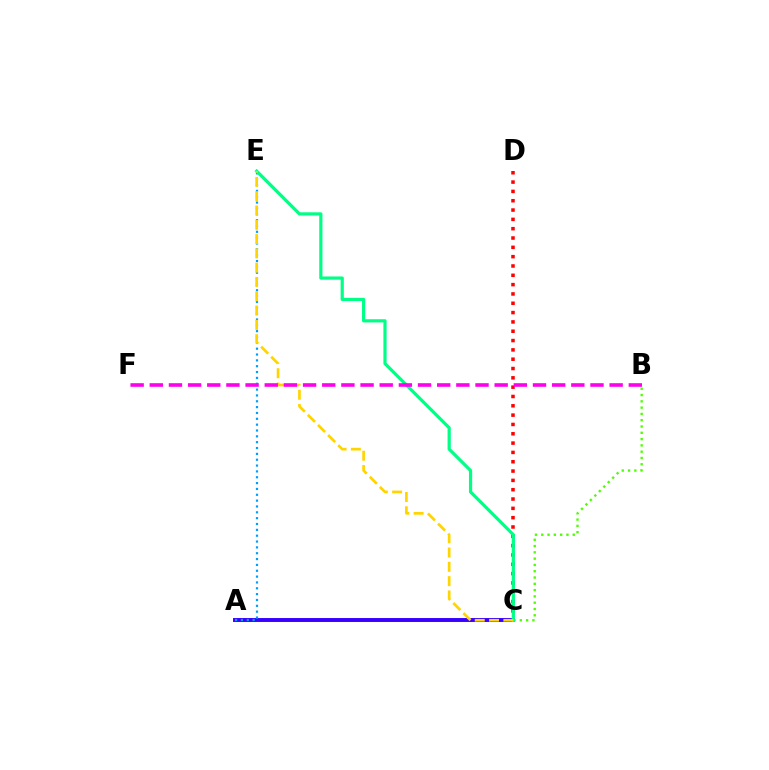{('A', 'C'): [{'color': '#3700ff', 'line_style': 'solid', 'thickness': 2.82}], ('A', 'E'): [{'color': '#009eff', 'line_style': 'dotted', 'thickness': 1.59}], ('C', 'D'): [{'color': '#ff0000', 'line_style': 'dotted', 'thickness': 2.53}], ('B', 'C'): [{'color': '#4fff00', 'line_style': 'dotted', 'thickness': 1.71}], ('C', 'E'): [{'color': '#00ff86', 'line_style': 'solid', 'thickness': 2.3}, {'color': '#ffd500', 'line_style': 'dashed', 'thickness': 1.94}], ('B', 'F'): [{'color': '#ff00ed', 'line_style': 'dashed', 'thickness': 2.6}]}